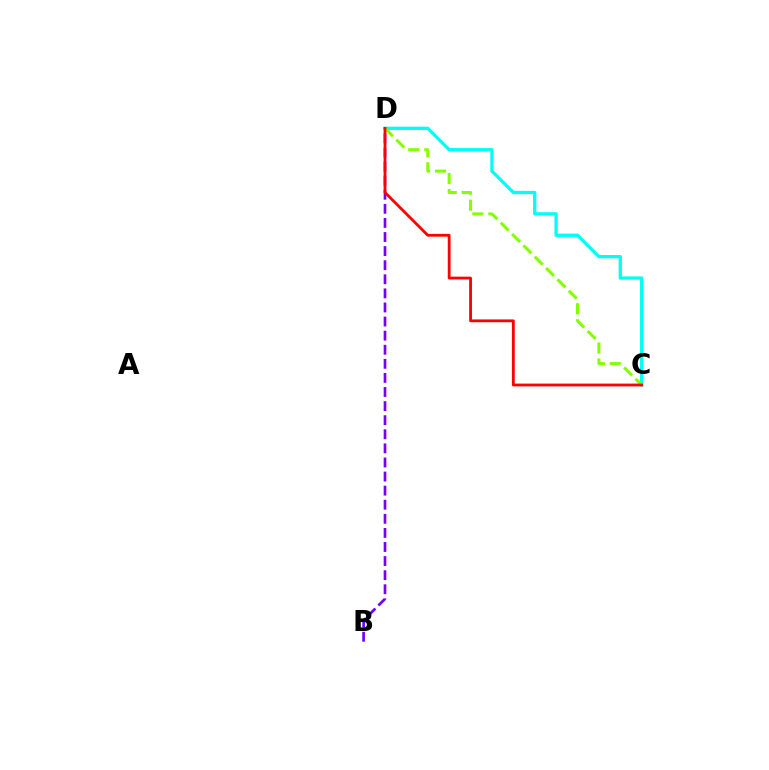{('B', 'D'): [{'color': '#7200ff', 'line_style': 'dashed', 'thickness': 1.91}], ('C', 'D'): [{'color': '#00fff6', 'line_style': 'solid', 'thickness': 2.37}, {'color': '#84ff00', 'line_style': 'dashed', 'thickness': 2.18}, {'color': '#ff0000', 'line_style': 'solid', 'thickness': 2.02}]}